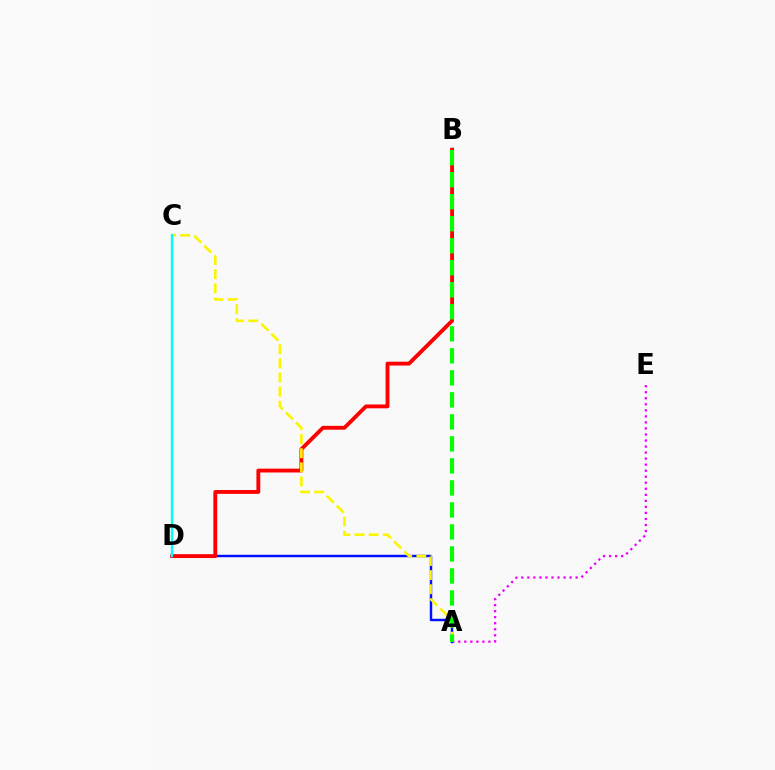{('A', 'E'): [{'color': '#ee00ff', 'line_style': 'dotted', 'thickness': 1.64}], ('A', 'D'): [{'color': '#0010ff', 'line_style': 'solid', 'thickness': 1.76}], ('B', 'D'): [{'color': '#ff0000', 'line_style': 'solid', 'thickness': 2.78}], ('A', 'C'): [{'color': '#fcf500', 'line_style': 'dashed', 'thickness': 1.92}], ('A', 'B'): [{'color': '#08ff00', 'line_style': 'dashed', 'thickness': 2.99}], ('C', 'D'): [{'color': '#00fff6', 'line_style': 'solid', 'thickness': 1.71}]}